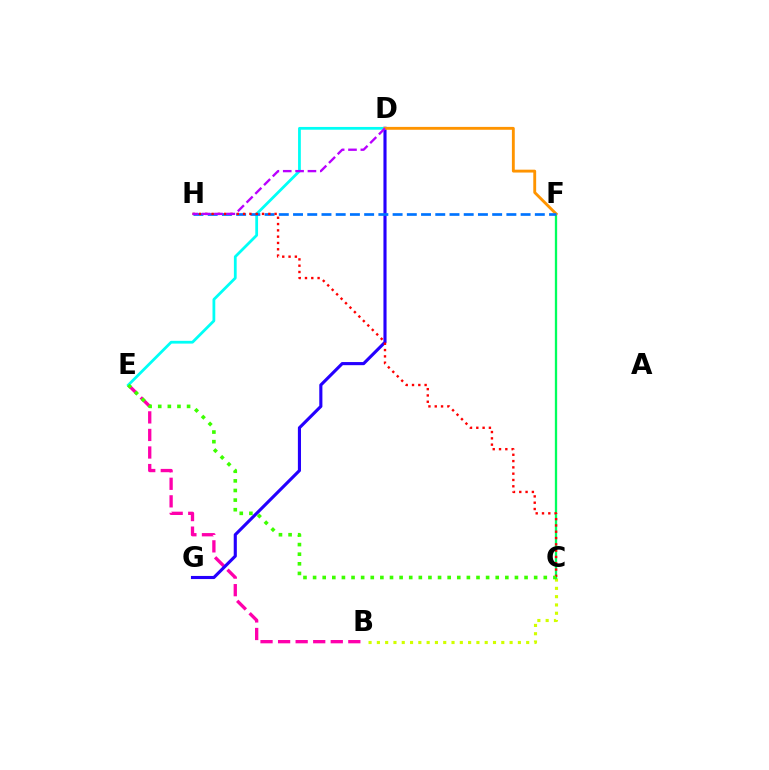{('B', 'C'): [{'color': '#d1ff00', 'line_style': 'dotted', 'thickness': 2.25}], ('B', 'E'): [{'color': '#ff00ac', 'line_style': 'dashed', 'thickness': 2.39}], ('D', 'G'): [{'color': '#2500ff', 'line_style': 'solid', 'thickness': 2.25}], ('D', 'E'): [{'color': '#00fff6', 'line_style': 'solid', 'thickness': 2.0}], ('C', 'F'): [{'color': '#00ff5c', 'line_style': 'solid', 'thickness': 1.66}], ('D', 'F'): [{'color': '#ff9400', 'line_style': 'solid', 'thickness': 2.07}], ('F', 'H'): [{'color': '#0074ff', 'line_style': 'dashed', 'thickness': 1.93}], ('C', 'H'): [{'color': '#ff0000', 'line_style': 'dotted', 'thickness': 1.71}], ('C', 'E'): [{'color': '#3dff00', 'line_style': 'dotted', 'thickness': 2.61}], ('D', 'H'): [{'color': '#b900ff', 'line_style': 'dashed', 'thickness': 1.68}]}